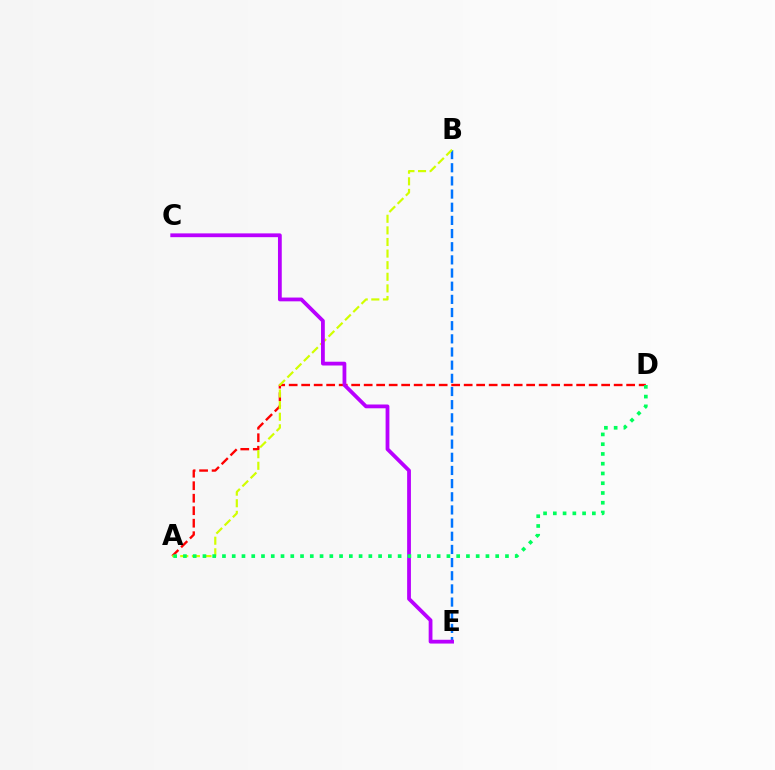{('B', 'E'): [{'color': '#0074ff', 'line_style': 'dashed', 'thickness': 1.79}], ('A', 'D'): [{'color': '#ff0000', 'line_style': 'dashed', 'thickness': 1.7}, {'color': '#00ff5c', 'line_style': 'dotted', 'thickness': 2.65}], ('A', 'B'): [{'color': '#d1ff00', 'line_style': 'dashed', 'thickness': 1.58}], ('C', 'E'): [{'color': '#b900ff', 'line_style': 'solid', 'thickness': 2.73}]}